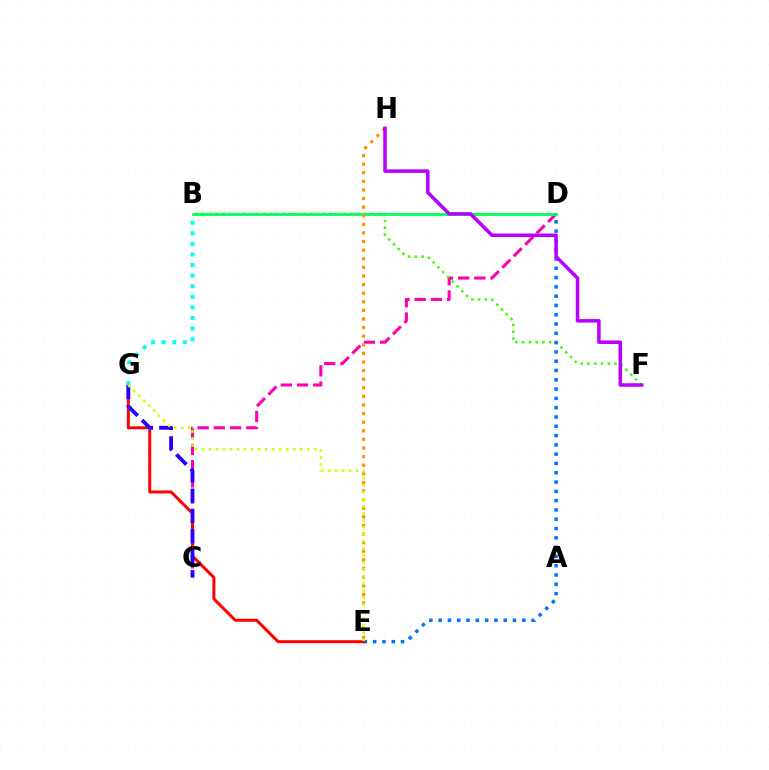{('C', 'D'): [{'color': '#ff00ac', 'line_style': 'dashed', 'thickness': 2.2}], ('B', 'F'): [{'color': '#3dff00', 'line_style': 'dotted', 'thickness': 1.83}], ('B', 'D'): [{'color': '#00ff5c', 'line_style': 'solid', 'thickness': 2.02}], ('D', 'E'): [{'color': '#0074ff', 'line_style': 'dotted', 'thickness': 2.53}], ('E', 'G'): [{'color': '#ff0000', 'line_style': 'solid', 'thickness': 2.13}, {'color': '#d1ff00', 'line_style': 'dotted', 'thickness': 1.91}], ('C', 'G'): [{'color': '#2500ff', 'line_style': 'dashed', 'thickness': 2.77}], ('B', 'G'): [{'color': '#00fff6', 'line_style': 'dotted', 'thickness': 2.88}], ('E', 'H'): [{'color': '#ff9400', 'line_style': 'dotted', 'thickness': 2.34}], ('F', 'H'): [{'color': '#b900ff', 'line_style': 'solid', 'thickness': 2.53}]}